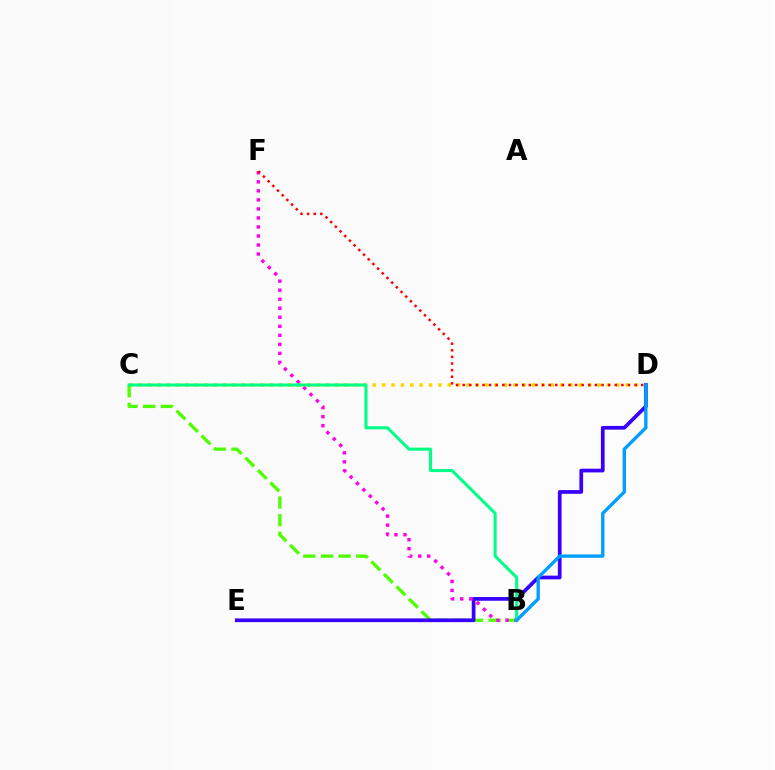{('C', 'D'): [{'color': '#ffd500', 'line_style': 'dotted', 'thickness': 2.54}], ('B', 'C'): [{'color': '#4fff00', 'line_style': 'dashed', 'thickness': 2.4}, {'color': '#00ff86', 'line_style': 'solid', 'thickness': 2.2}], ('D', 'E'): [{'color': '#3700ff', 'line_style': 'solid', 'thickness': 2.68}], ('B', 'F'): [{'color': '#ff00ed', 'line_style': 'dotted', 'thickness': 2.45}], ('D', 'F'): [{'color': '#ff0000', 'line_style': 'dotted', 'thickness': 1.8}], ('B', 'D'): [{'color': '#009eff', 'line_style': 'solid', 'thickness': 2.41}]}